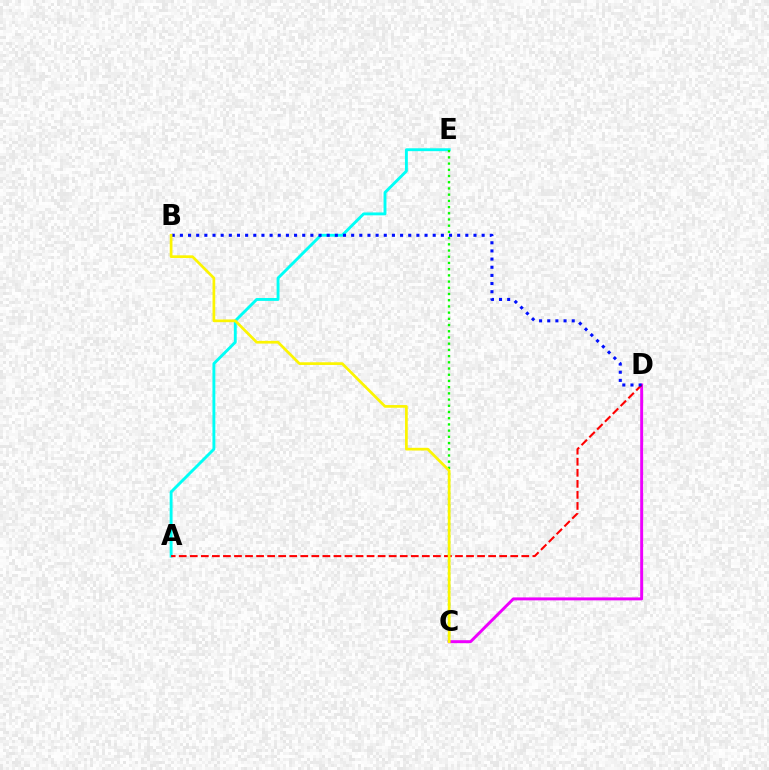{('C', 'D'): [{'color': '#ee00ff', 'line_style': 'solid', 'thickness': 2.12}], ('A', 'E'): [{'color': '#00fff6', 'line_style': 'solid', 'thickness': 2.08}], ('A', 'D'): [{'color': '#ff0000', 'line_style': 'dashed', 'thickness': 1.5}], ('B', 'D'): [{'color': '#0010ff', 'line_style': 'dotted', 'thickness': 2.22}], ('C', 'E'): [{'color': '#08ff00', 'line_style': 'dotted', 'thickness': 1.69}], ('B', 'C'): [{'color': '#fcf500', 'line_style': 'solid', 'thickness': 1.95}]}